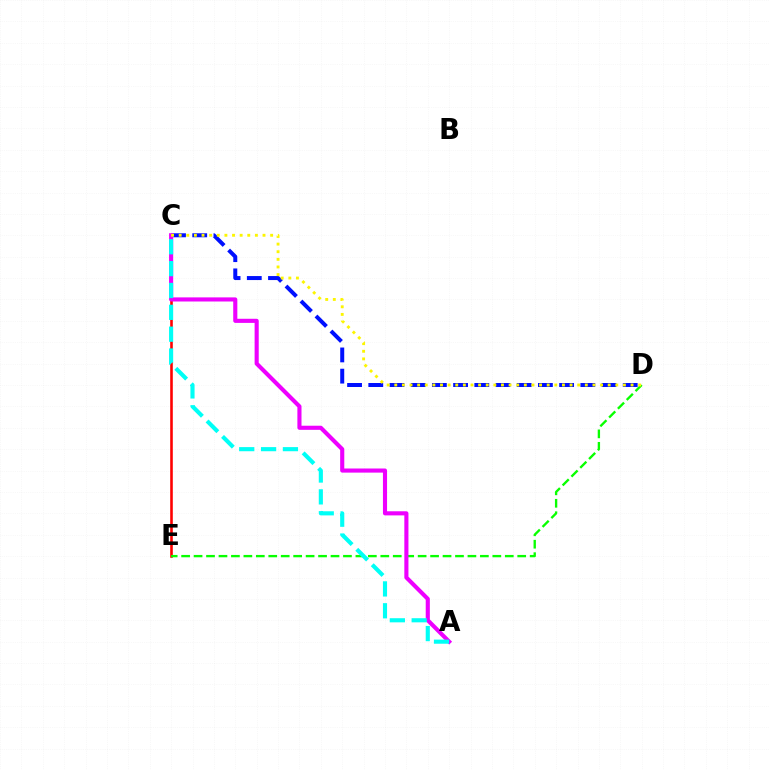{('C', 'E'): [{'color': '#ff0000', 'line_style': 'solid', 'thickness': 1.87}], ('D', 'E'): [{'color': '#08ff00', 'line_style': 'dashed', 'thickness': 1.69}], ('C', 'D'): [{'color': '#0010ff', 'line_style': 'dashed', 'thickness': 2.88}, {'color': '#fcf500', 'line_style': 'dotted', 'thickness': 2.07}], ('A', 'C'): [{'color': '#ee00ff', 'line_style': 'solid', 'thickness': 2.96}, {'color': '#00fff6', 'line_style': 'dashed', 'thickness': 2.97}]}